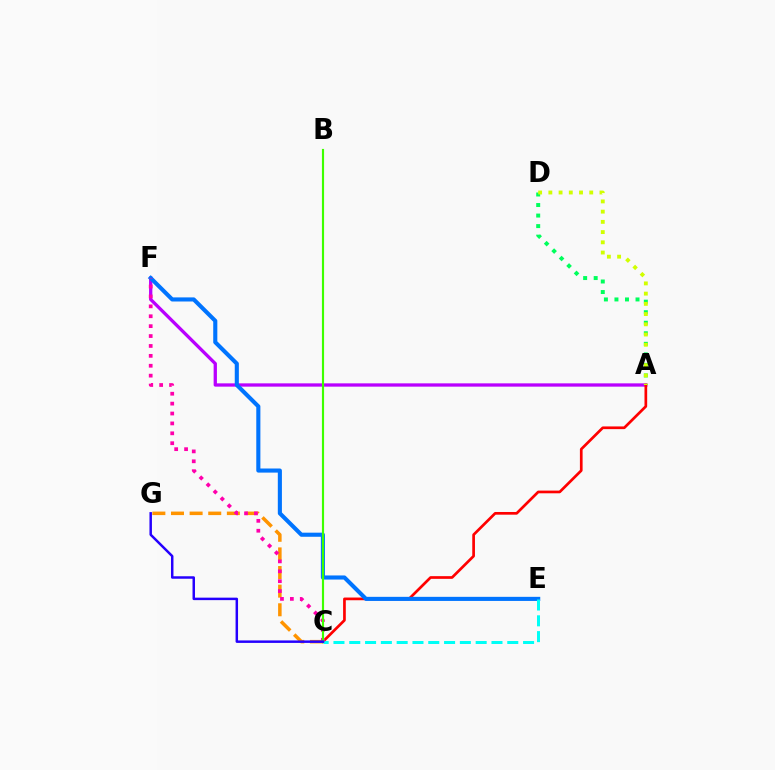{('C', 'G'): [{'color': '#ff9400', 'line_style': 'dashed', 'thickness': 2.53}, {'color': '#2500ff', 'line_style': 'solid', 'thickness': 1.78}], ('A', 'F'): [{'color': '#b900ff', 'line_style': 'solid', 'thickness': 2.37}], ('A', 'C'): [{'color': '#ff0000', 'line_style': 'solid', 'thickness': 1.94}], ('E', 'F'): [{'color': '#0074ff', 'line_style': 'solid', 'thickness': 2.95}], ('A', 'D'): [{'color': '#00ff5c', 'line_style': 'dotted', 'thickness': 2.86}, {'color': '#d1ff00', 'line_style': 'dotted', 'thickness': 2.78}], ('C', 'E'): [{'color': '#00fff6', 'line_style': 'dashed', 'thickness': 2.15}], ('C', 'F'): [{'color': '#ff00ac', 'line_style': 'dotted', 'thickness': 2.69}], ('B', 'C'): [{'color': '#3dff00', 'line_style': 'solid', 'thickness': 1.55}]}